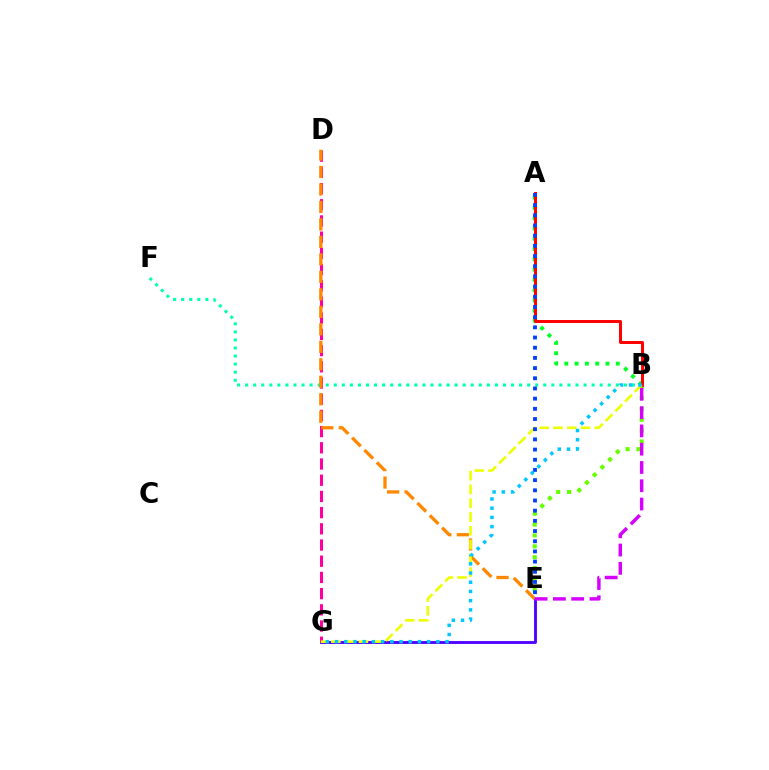{('A', 'B'): [{'color': '#00ff27', 'line_style': 'dotted', 'thickness': 2.79}, {'color': '#ff0000', 'line_style': 'solid', 'thickness': 2.14}], ('E', 'G'): [{'color': '#4f00ff', 'line_style': 'solid', 'thickness': 2.06}], ('B', 'F'): [{'color': '#00ffaf', 'line_style': 'dotted', 'thickness': 2.19}], ('D', 'G'): [{'color': '#ff00a0', 'line_style': 'dashed', 'thickness': 2.2}], ('D', 'E'): [{'color': '#ff8800', 'line_style': 'dashed', 'thickness': 2.38}], ('B', 'E'): [{'color': '#66ff00', 'line_style': 'dotted', 'thickness': 2.96}, {'color': '#d600ff', 'line_style': 'dashed', 'thickness': 2.48}], ('B', 'G'): [{'color': '#eeff00', 'line_style': 'dashed', 'thickness': 1.87}, {'color': '#00c7ff', 'line_style': 'dotted', 'thickness': 2.5}], ('A', 'E'): [{'color': '#003fff', 'line_style': 'dotted', 'thickness': 2.77}]}